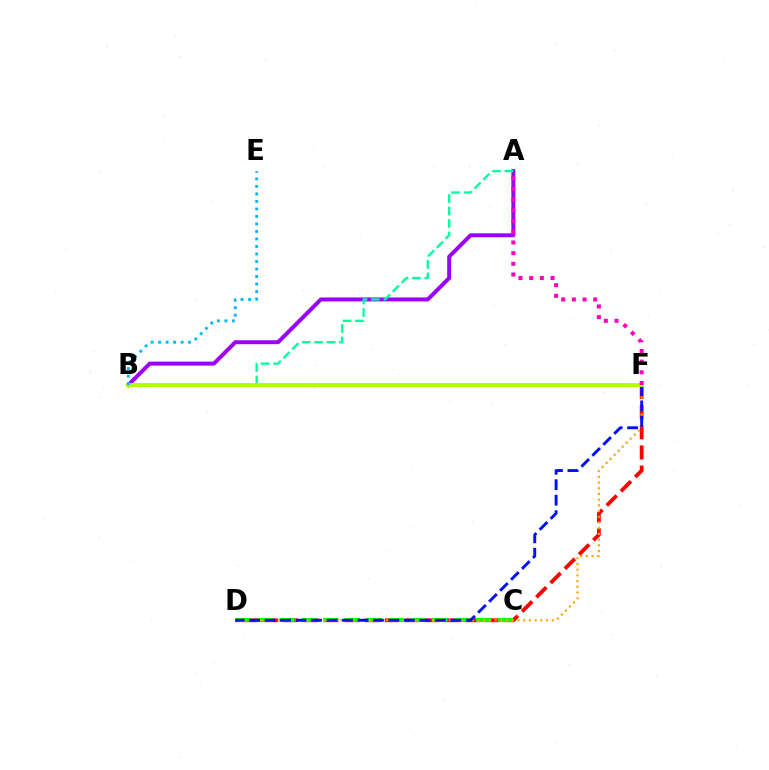{('D', 'F'): [{'color': '#ff0000', 'line_style': 'dashed', 'thickness': 2.74}, {'color': '#ffa500', 'line_style': 'dotted', 'thickness': 1.55}, {'color': '#0010ff', 'line_style': 'dashed', 'thickness': 2.1}], ('C', 'D'): [{'color': '#08ff00', 'line_style': 'dashed', 'thickness': 2.97}], ('A', 'B'): [{'color': '#9b00ff', 'line_style': 'solid', 'thickness': 2.85}, {'color': '#00ff9d', 'line_style': 'dashed', 'thickness': 1.69}], ('B', 'F'): [{'color': '#b3ff00', 'line_style': 'solid', 'thickness': 2.83}], ('A', 'F'): [{'color': '#ff00bd', 'line_style': 'dotted', 'thickness': 2.9}], ('B', 'E'): [{'color': '#00b5ff', 'line_style': 'dotted', 'thickness': 2.04}]}